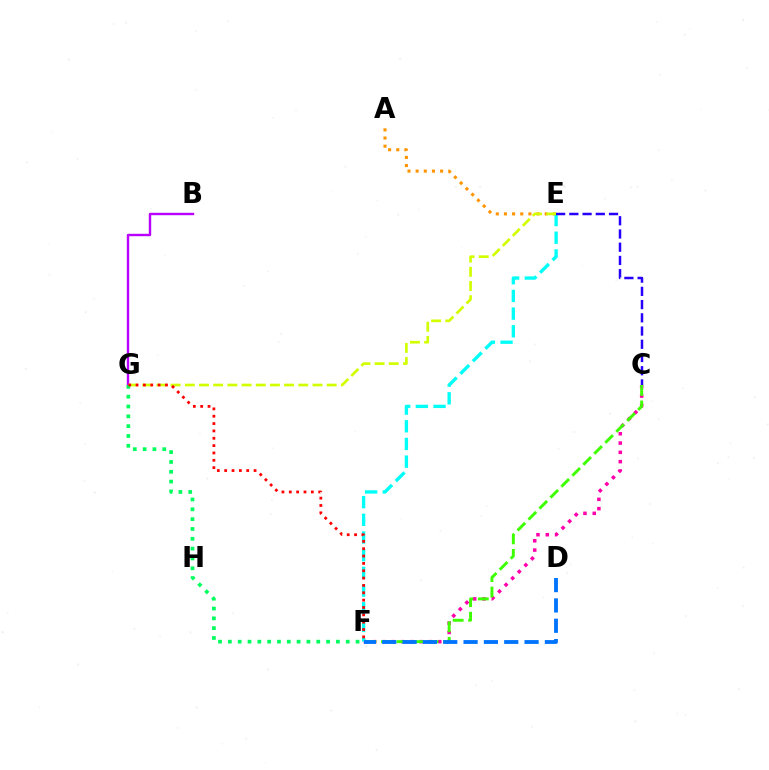{('A', 'E'): [{'color': '#ff9400', 'line_style': 'dotted', 'thickness': 2.22}], ('B', 'G'): [{'color': '#b900ff', 'line_style': 'solid', 'thickness': 1.73}], ('C', 'F'): [{'color': '#ff00ac', 'line_style': 'dotted', 'thickness': 2.53}, {'color': '#3dff00', 'line_style': 'dashed', 'thickness': 2.11}], ('E', 'F'): [{'color': '#00fff6', 'line_style': 'dashed', 'thickness': 2.4}], ('D', 'F'): [{'color': '#0074ff', 'line_style': 'dashed', 'thickness': 2.76}], ('E', 'G'): [{'color': '#d1ff00', 'line_style': 'dashed', 'thickness': 1.93}], ('F', 'G'): [{'color': '#00ff5c', 'line_style': 'dotted', 'thickness': 2.67}, {'color': '#ff0000', 'line_style': 'dotted', 'thickness': 2.0}], ('C', 'E'): [{'color': '#2500ff', 'line_style': 'dashed', 'thickness': 1.8}]}